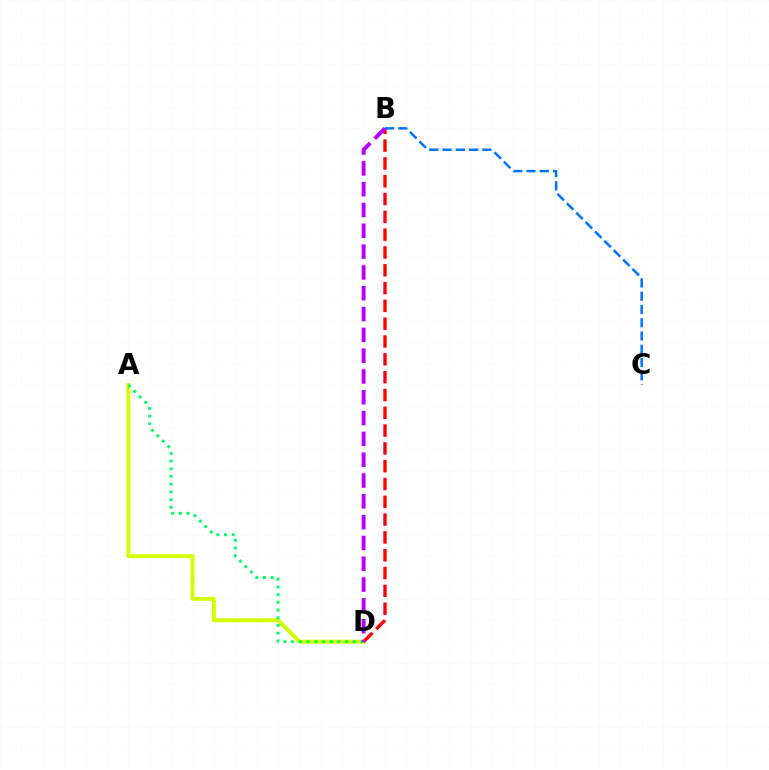{('A', 'D'): [{'color': '#d1ff00', 'line_style': 'solid', 'thickness': 2.83}, {'color': '#00ff5c', 'line_style': 'dotted', 'thickness': 2.09}], ('B', 'D'): [{'color': '#ff0000', 'line_style': 'dashed', 'thickness': 2.42}, {'color': '#b900ff', 'line_style': 'dashed', 'thickness': 2.83}], ('B', 'C'): [{'color': '#0074ff', 'line_style': 'dashed', 'thickness': 1.8}]}